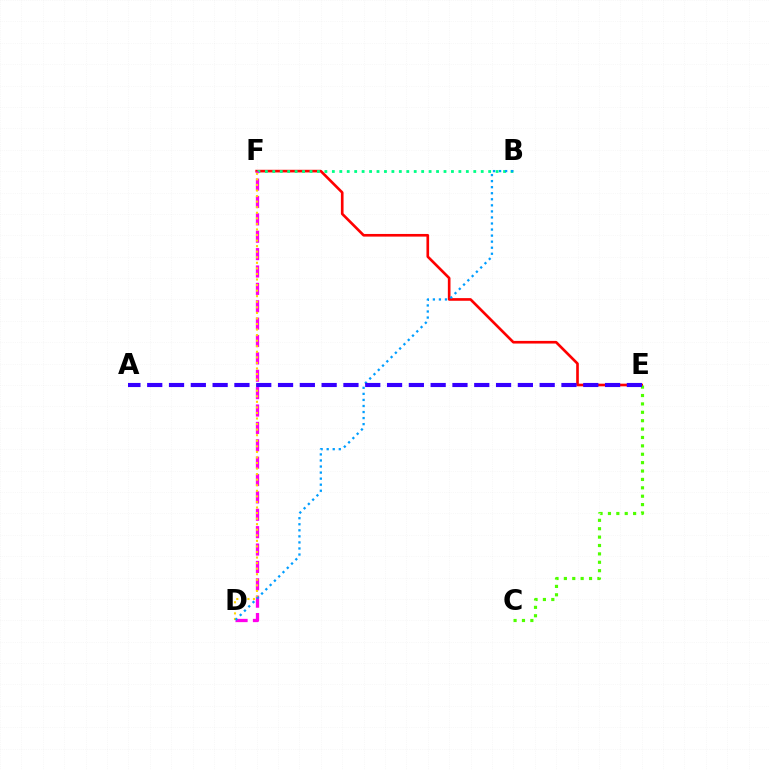{('E', 'F'): [{'color': '#ff0000', 'line_style': 'solid', 'thickness': 1.91}], ('B', 'F'): [{'color': '#00ff86', 'line_style': 'dotted', 'thickness': 2.02}], ('D', 'F'): [{'color': '#ff00ed', 'line_style': 'dashed', 'thickness': 2.36}, {'color': '#ffd500', 'line_style': 'dotted', 'thickness': 1.51}], ('B', 'D'): [{'color': '#009eff', 'line_style': 'dotted', 'thickness': 1.64}], ('C', 'E'): [{'color': '#4fff00', 'line_style': 'dotted', 'thickness': 2.28}], ('A', 'E'): [{'color': '#3700ff', 'line_style': 'dashed', 'thickness': 2.96}]}